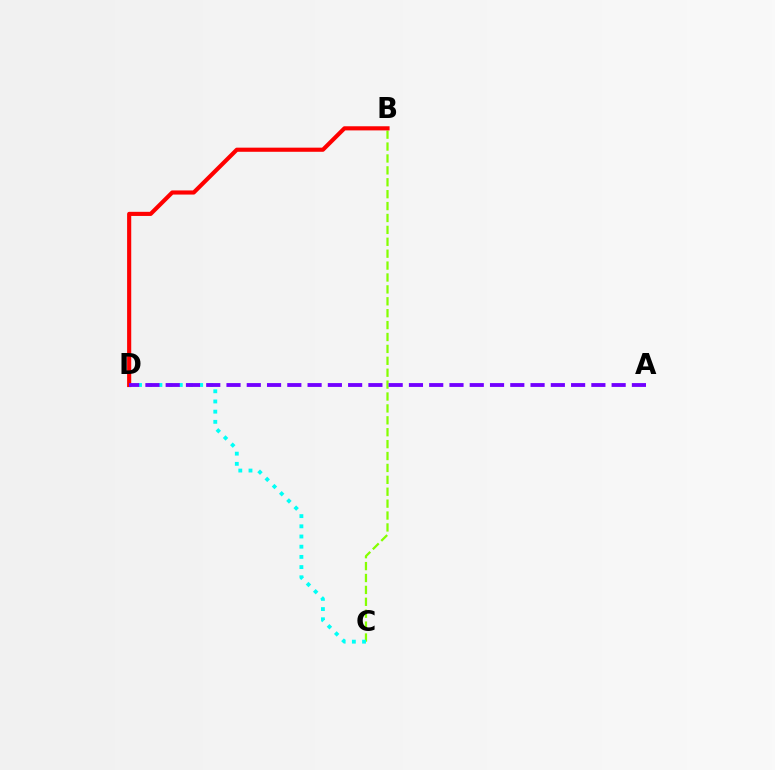{('B', 'C'): [{'color': '#84ff00', 'line_style': 'dashed', 'thickness': 1.62}], ('C', 'D'): [{'color': '#00fff6', 'line_style': 'dotted', 'thickness': 2.77}], ('B', 'D'): [{'color': '#ff0000', 'line_style': 'solid', 'thickness': 2.97}], ('A', 'D'): [{'color': '#7200ff', 'line_style': 'dashed', 'thickness': 2.75}]}